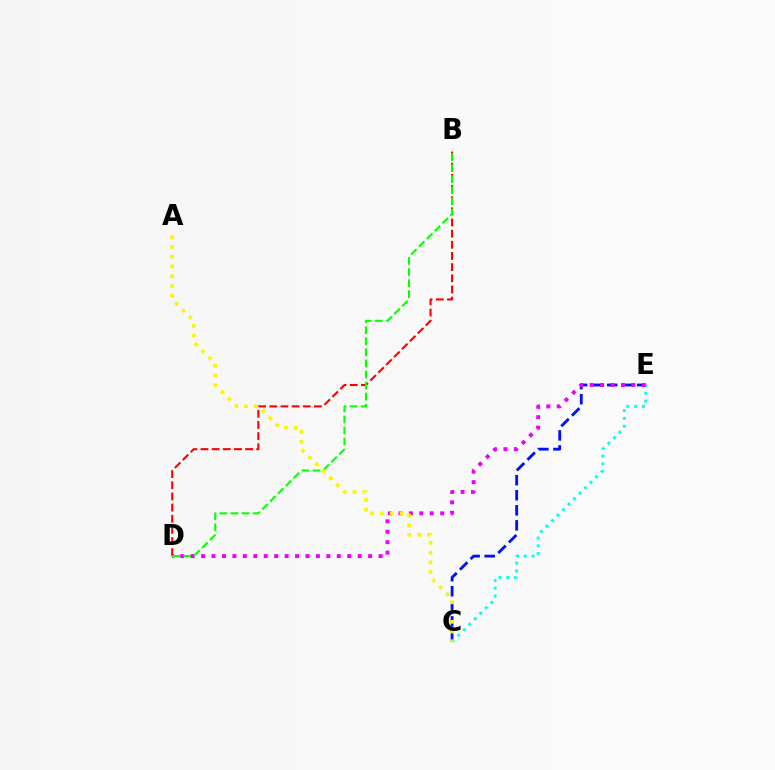{('C', 'E'): [{'color': '#0010ff', 'line_style': 'dashed', 'thickness': 2.04}, {'color': '#00fff6', 'line_style': 'dotted', 'thickness': 2.11}], ('D', 'E'): [{'color': '#ee00ff', 'line_style': 'dotted', 'thickness': 2.84}], ('B', 'D'): [{'color': '#ff0000', 'line_style': 'dashed', 'thickness': 1.52}, {'color': '#08ff00', 'line_style': 'dashed', 'thickness': 1.5}], ('A', 'C'): [{'color': '#fcf500', 'line_style': 'dotted', 'thickness': 2.66}]}